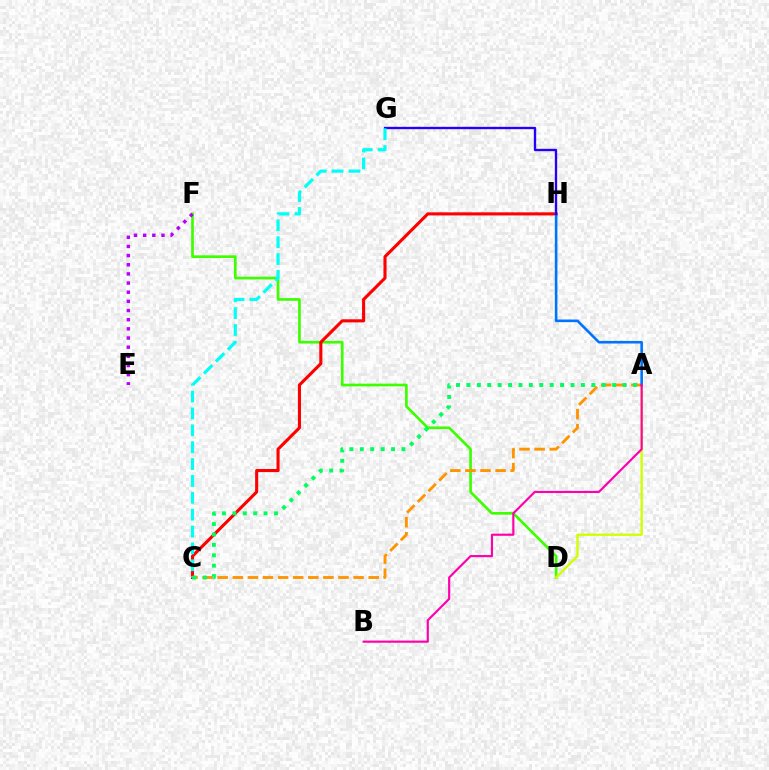{('D', 'F'): [{'color': '#3dff00', 'line_style': 'solid', 'thickness': 1.93}], ('C', 'H'): [{'color': '#ff0000', 'line_style': 'solid', 'thickness': 2.22}], ('A', 'D'): [{'color': '#d1ff00', 'line_style': 'solid', 'thickness': 1.69}], ('E', 'F'): [{'color': '#b900ff', 'line_style': 'dotted', 'thickness': 2.49}], ('A', 'C'): [{'color': '#ff9400', 'line_style': 'dashed', 'thickness': 2.05}, {'color': '#00ff5c', 'line_style': 'dotted', 'thickness': 2.83}], ('A', 'H'): [{'color': '#0074ff', 'line_style': 'solid', 'thickness': 1.87}], ('G', 'H'): [{'color': '#2500ff', 'line_style': 'solid', 'thickness': 1.7}], ('C', 'G'): [{'color': '#00fff6', 'line_style': 'dashed', 'thickness': 2.29}], ('A', 'B'): [{'color': '#ff00ac', 'line_style': 'solid', 'thickness': 1.55}]}